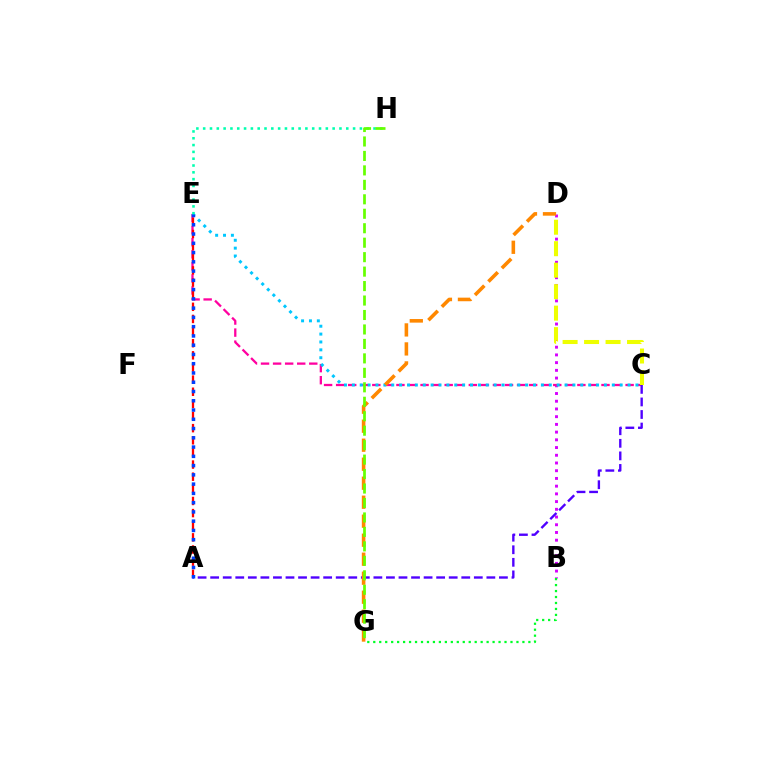{('B', 'D'): [{'color': '#d600ff', 'line_style': 'dotted', 'thickness': 2.1}], ('C', 'E'): [{'color': '#ff00a0', 'line_style': 'dashed', 'thickness': 1.64}, {'color': '#00c7ff', 'line_style': 'dotted', 'thickness': 2.14}], ('C', 'D'): [{'color': '#eeff00', 'line_style': 'dashed', 'thickness': 2.92}], ('A', 'C'): [{'color': '#4f00ff', 'line_style': 'dashed', 'thickness': 1.71}], ('E', 'H'): [{'color': '#00ffaf', 'line_style': 'dotted', 'thickness': 1.85}], ('A', 'E'): [{'color': '#ff0000', 'line_style': 'dashed', 'thickness': 1.65}, {'color': '#003fff', 'line_style': 'dotted', 'thickness': 2.52}], ('D', 'G'): [{'color': '#ff8800', 'line_style': 'dashed', 'thickness': 2.58}], ('G', 'H'): [{'color': '#66ff00', 'line_style': 'dashed', 'thickness': 1.96}], ('B', 'G'): [{'color': '#00ff27', 'line_style': 'dotted', 'thickness': 1.62}]}